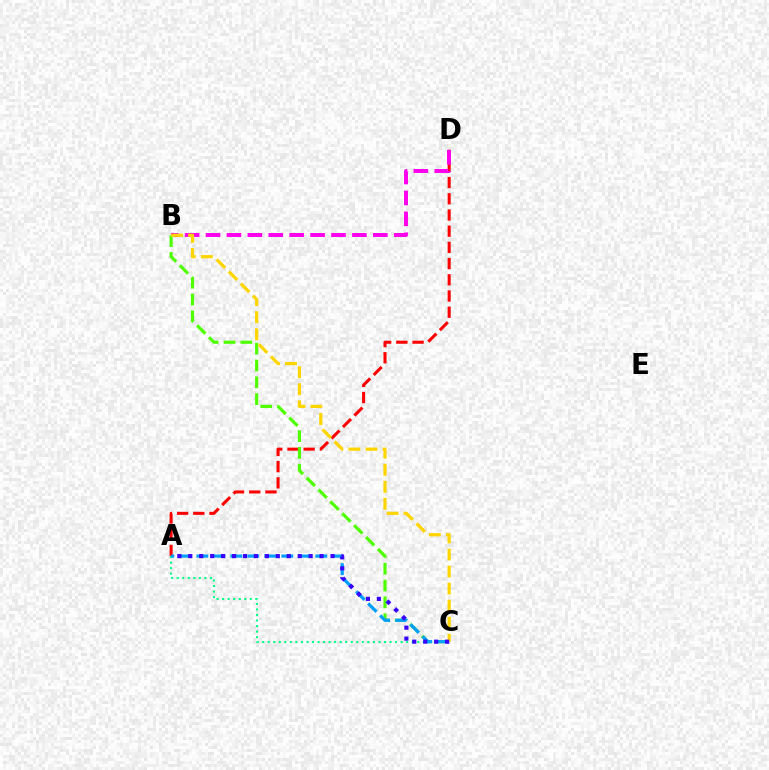{('A', 'D'): [{'color': '#ff0000', 'line_style': 'dashed', 'thickness': 2.2}], ('B', 'D'): [{'color': '#ff00ed', 'line_style': 'dashed', 'thickness': 2.84}], ('A', 'C'): [{'color': '#00ff86', 'line_style': 'dotted', 'thickness': 1.5}, {'color': '#009eff', 'line_style': 'dashed', 'thickness': 2.31}, {'color': '#3700ff', 'line_style': 'dotted', 'thickness': 2.97}], ('B', 'C'): [{'color': '#4fff00', 'line_style': 'dashed', 'thickness': 2.28}, {'color': '#ffd500', 'line_style': 'dashed', 'thickness': 2.32}]}